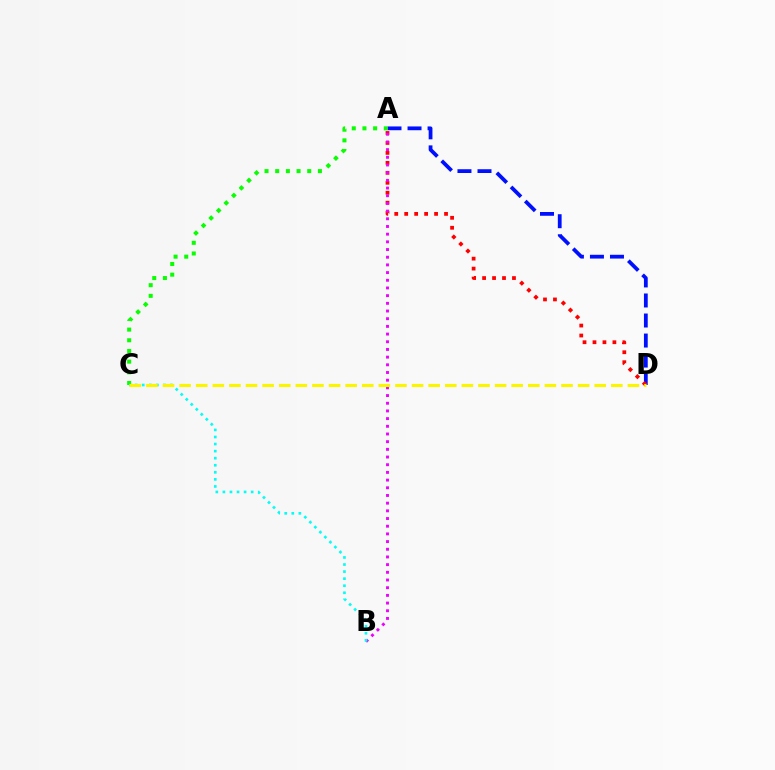{('A', 'D'): [{'color': '#0010ff', 'line_style': 'dashed', 'thickness': 2.72}, {'color': '#ff0000', 'line_style': 'dotted', 'thickness': 2.71}], ('A', 'C'): [{'color': '#08ff00', 'line_style': 'dotted', 'thickness': 2.9}], ('A', 'B'): [{'color': '#ee00ff', 'line_style': 'dotted', 'thickness': 2.09}], ('B', 'C'): [{'color': '#00fff6', 'line_style': 'dotted', 'thickness': 1.92}], ('C', 'D'): [{'color': '#fcf500', 'line_style': 'dashed', 'thickness': 2.26}]}